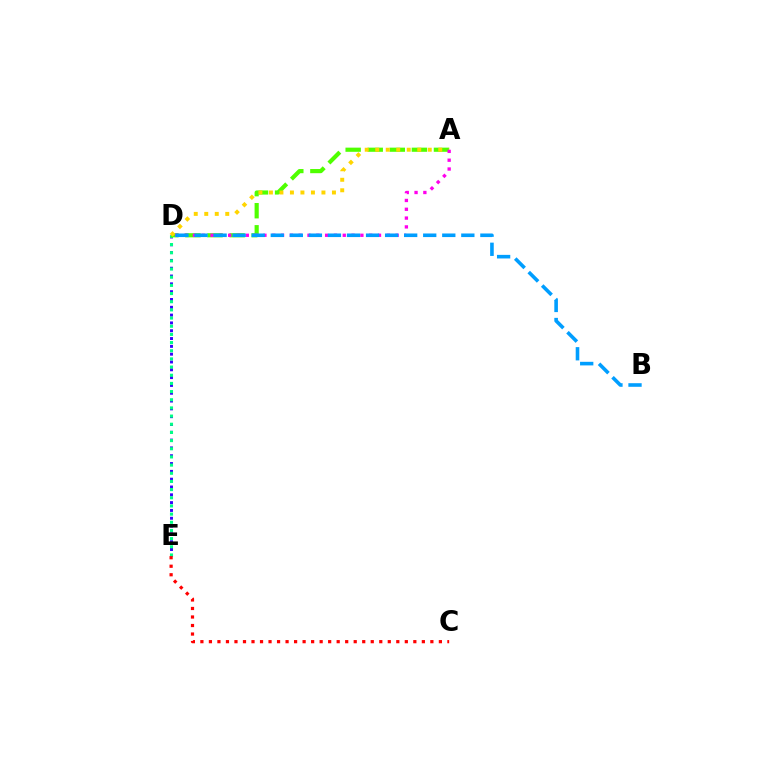{('D', 'E'): [{'color': '#3700ff', 'line_style': 'dotted', 'thickness': 2.12}, {'color': '#00ff86', 'line_style': 'dotted', 'thickness': 2.22}], ('A', 'D'): [{'color': '#4fff00', 'line_style': 'dashed', 'thickness': 3.0}, {'color': '#ffd500', 'line_style': 'dotted', 'thickness': 2.85}, {'color': '#ff00ed', 'line_style': 'dotted', 'thickness': 2.39}], ('C', 'E'): [{'color': '#ff0000', 'line_style': 'dotted', 'thickness': 2.31}], ('B', 'D'): [{'color': '#009eff', 'line_style': 'dashed', 'thickness': 2.59}]}